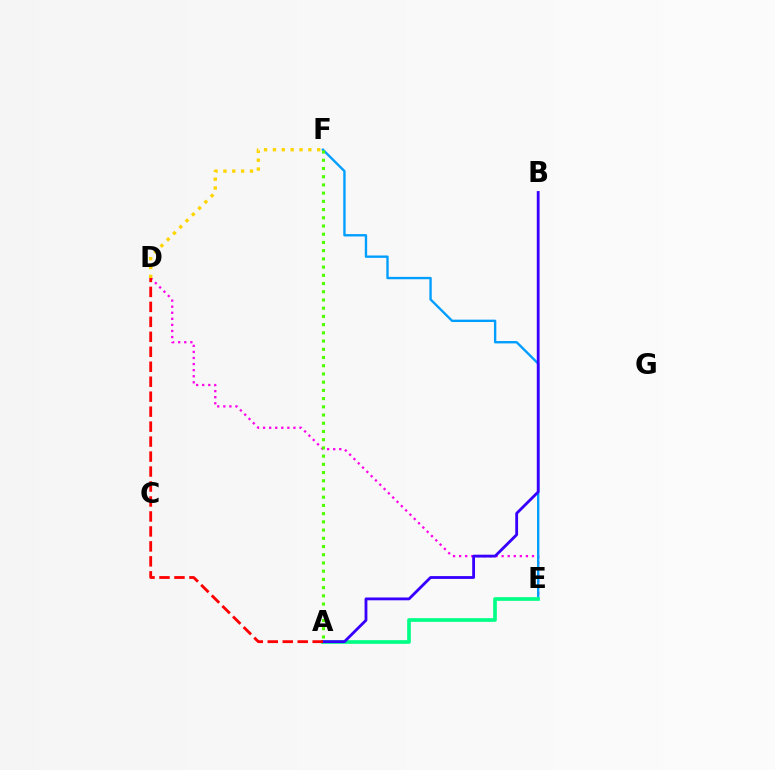{('D', 'E'): [{'color': '#ff00ed', 'line_style': 'dotted', 'thickness': 1.65}], ('D', 'F'): [{'color': '#ffd500', 'line_style': 'dotted', 'thickness': 2.41}], ('E', 'F'): [{'color': '#009eff', 'line_style': 'solid', 'thickness': 1.7}], ('A', 'E'): [{'color': '#00ff86', 'line_style': 'solid', 'thickness': 2.65}], ('A', 'B'): [{'color': '#3700ff', 'line_style': 'solid', 'thickness': 2.04}], ('A', 'F'): [{'color': '#4fff00', 'line_style': 'dotted', 'thickness': 2.23}], ('A', 'D'): [{'color': '#ff0000', 'line_style': 'dashed', 'thickness': 2.03}]}